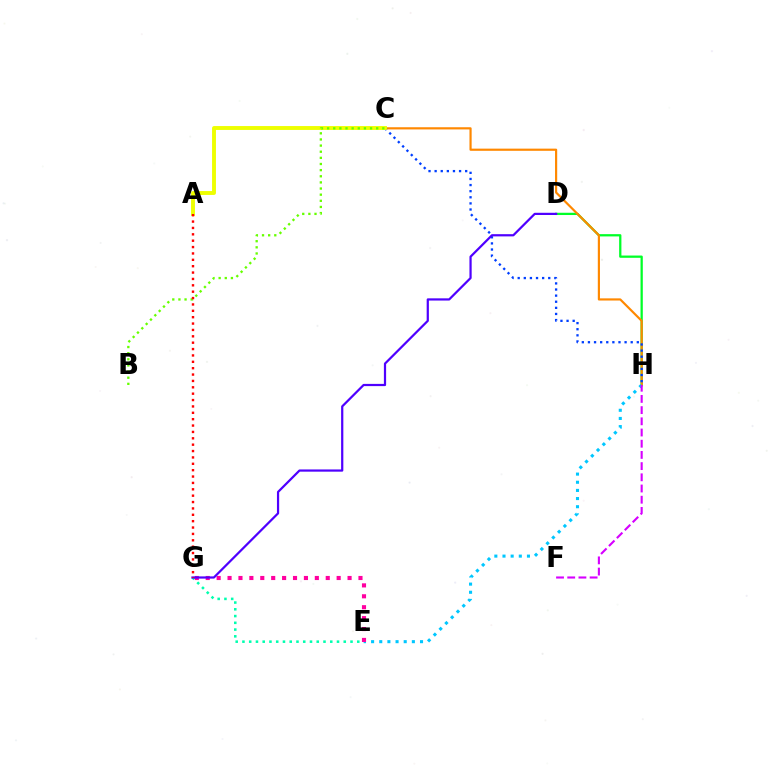{('D', 'H'): [{'color': '#00ff27', 'line_style': 'solid', 'thickness': 1.63}], ('C', 'H'): [{'color': '#ff8800', 'line_style': 'solid', 'thickness': 1.57}, {'color': '#003fff', 'line_style': 'dotted', 'thickness': 1.66}], ('E', 'H'): [{'color': '#00c7ff', 'line_style': 'dotted', 'thickness': 2.22}], ('E', 'G'): [{'color': '#00ffaf', 'line_style': 'dotted', 'thickness': 1.84}, {'color': '#ff00a0', 'line_style': 'dotted', 'thickness': 2.96}], ('A', 'C'): [{'color': '#eeff00', 'line_style': 'solid', 'thickness': 2.8}], ('D', 'G'): [{'color': '#4f00ff', 'line_style': 'solid', 'thickness': 1.6}], ('F', 'H'): [{'color': '#d600ff', 'line_style': 'dashed', 'thickness': 1.52}], ('B', 'C'): [{'color': '#66ff00', 'line_style': 'dotted', 'thickness': 1.67}], ('A', 'G'): [{'color': '#ff0000', 'line_style': 'dotted', 'thickness': 1.73}]}